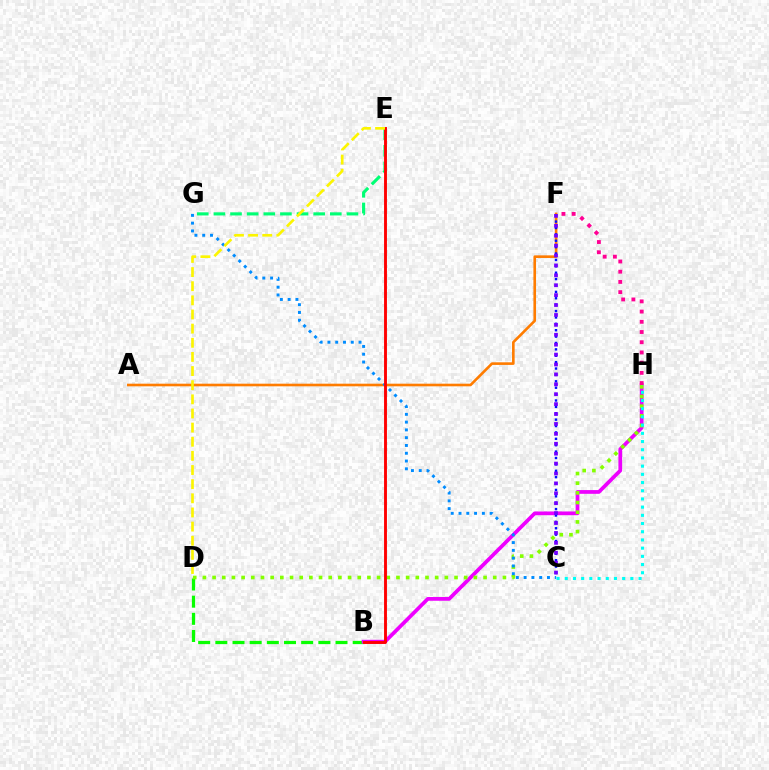{('B', 'D'): [{'color': '#08ff00', 'line_style': 'dashed', 'thickness': 2.33}], ('B', 'H'): [{'color': '#ee00ff', 'line_style': 'solid', 'thickness': 2.69}], ('A', 'F'): [{'color': '#ff7c00', 'line_style': 'solid', 'thickness': 1.89}], ('F', 'H'): [{'color': '#ff0094', 'line_style': 'dotted', 'thickness': 2.77}], ('C', 'F'): [{'color': '#0010ff', 'line_style': 'dotted', 'thickness': 1.74}, {'color': '#7200ff', 'line_style': 'dotted', 'thickness': 2.69}], ('E', 'G'): [{'color': '#00ff74', 'line_style': 'dashed', 'thickness': 2.26}], ('D', 'H'): [{'color': '#84ff00', 'line_style': 'dotted', 'thickness': 2.63}], ('C', 'G'): [{'color': '#008cff', 'line_style': 'dotted', 'thickness': 2.11}], ('B', 'E'): [{'color': '#ff0000', 'line_style': 'solid', 'thickness': 2.08}], ('C', 'H'): [{'color': '#00fff6', 'line_style': 'dotted', 'thickness': 2.23}], ('D', 'E'): [{'color': '#fcf500', 'line_style': 'dashed', 'thickness': 1.92}]}